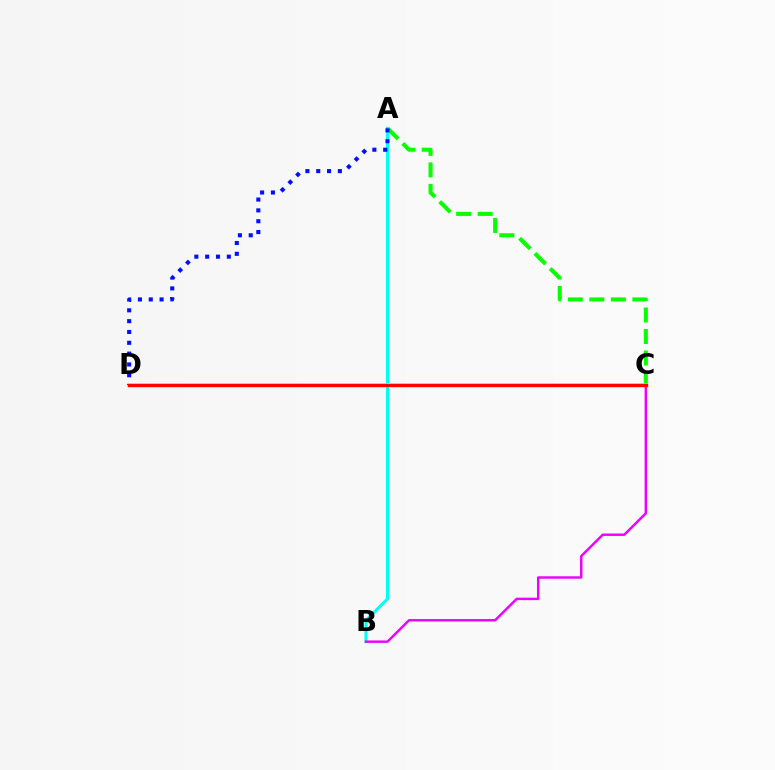{('A', 'C'): [{'color': '#08ff00', 'line_style': 'dashed', 'thickness': 2.92}], ('A', 'B'): [{'color': '#00fff6', 'line_style': 'solid', 'thickness': 2.16}], ('C', 'D'): [{'color': '#fcf500', 'line_style': 'solid', 'thickness': 2.72}, {'color': '#ff0000', 'line_style': 'solid', 'thickness': 2.4}], ('B', 'C'): [{'color': '#ee00ff', 'line_style': 'solid', 'thickness': 1.76}], ('A', 'D'): [{'color': '#0010ff', 'line_style': 'dotted', 'thickness': 2.94}]}